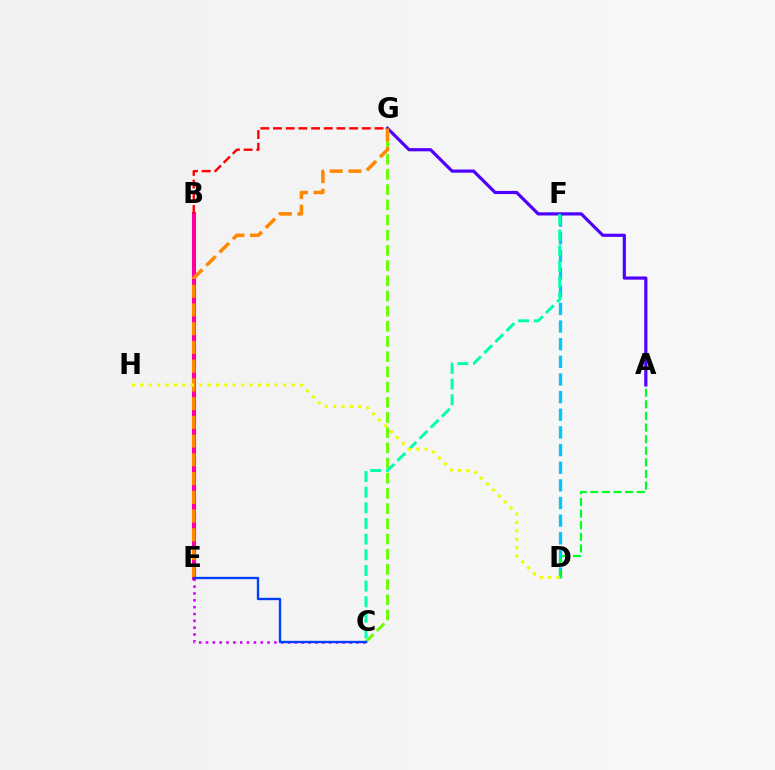{('D', 'F'): [{'color': '#00c7ff', 'line_style': 'dashed', 'thickness': 2.4}], ('C', 'G'): [{'color': '#66ff00', 'line_style': 'dashed', 'thickness': 2.06}], ('A', 'G'): [{'color': '#4f00ff', 'line_style': 'solid', 'thickness': 2.29}], ('C', 'F'): [{'color': '#00ffaf', 'line_style': 'dashed', 'thickness': 2.13}], ('B', 'E'): [{'color': '#ff00a0', 'line_style': 'solid', 'thickness': 2.95}], ('E', 'G'): [{'color': '#ff8800', 'line_style': 'dashed', 'thickness': 2.55}], ('A', 'D'): [{'color': '#00ff27', 'line_style': 'dashed', 'thickness': 1.58}], ('C', 'E'): [{'color': '#d600ff', 'line_style': 'dotted', 'thickness': 1.86}, {'color': '#003fff', 'line_style': 'solid', 'thickness': 1.69}], ('B', 'G'): [{'color': '#ff0000', 'line_style': 'dashed', 'thickness': 1.72}], ('D', 'H'): [{'color': '#eeff00', 'line_style': 'dotted', 'thickness': 2.28}]}